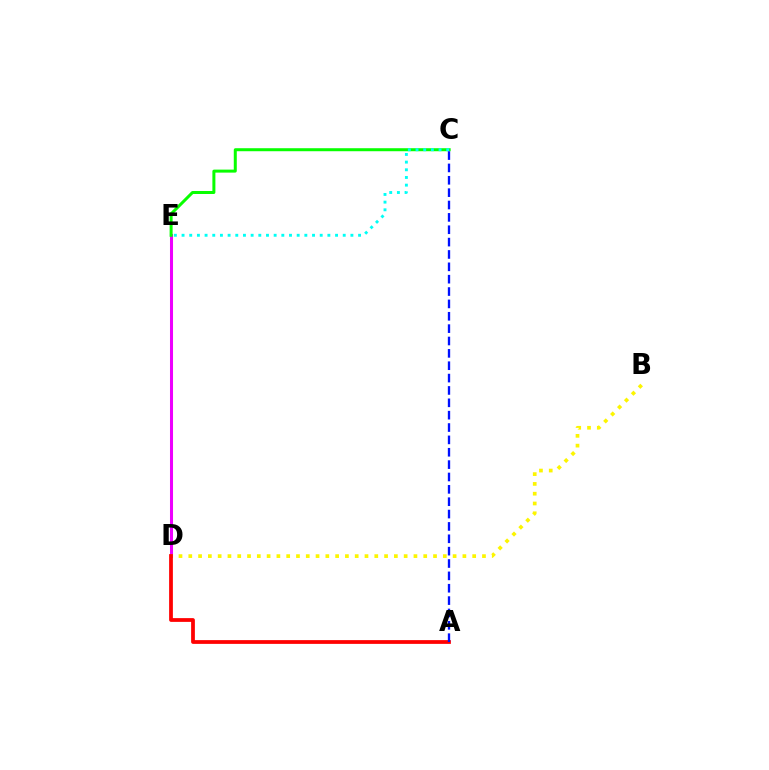{('D', 'E'): [{'color': '#ee00ff', 'line_style': 'solid', 'thickness': 2.19}], ('C', 'E'): [{'color': '#08ff00', 'line_style': 'solid', 'thickness': 2.16}, {'color': '#00fff6', 'line_style': 'dotted', 'thickness': 2.09}], ('B', 'D'): [{'color': '#fcf500', 'line_style': 'dotted', 'thickness': 2.66}], ('A', 'D'): [{'color': '#ff0000', 'line_style': 'solid', 'thickness': 2.71}], ('A', 'C'): [{'color': '#0010ff', 'line_style': 'dashed', 'thickness': 1.68}]}